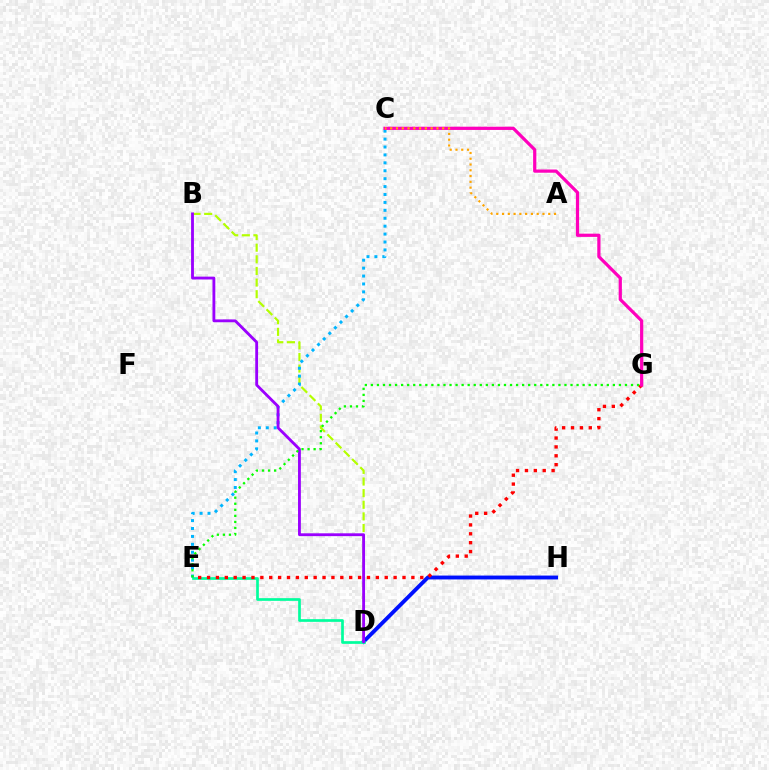{('D', 'H'): [{'color': '#0010ff', 'line_style': 'solid', 'thickness': 2.79}], ('B', 'D'): [{'color': '#b3ff00', 'line_style': 'dashed', 'thickness': 1.58}, {'color': '#9b00ff', 'line_style': 'solid', 'thickness': 2.04}], ('D', 'E'): [{'color': '#00ff9d', 'line_style': 'solid', 'thickness': 1.94}], ('C', 'E'): [{'color': '#00b5ff', 'line_style': 'dotted', 'thickness': 2.15}], ('E', 'G'): [{'color': '#ff0000', 'line_style': 'dotted', 'thickness': 2.41}, {'color': '#08ff00', 'line_style': 'dotted', 'thickness': 1.64}], ('C', 'G'): [{'color': '#ff00bd', 'line_style': 'solid', 'thickness': 2.32}], ('A', 'C'): [{'color': '#ffa500', 'line_style': 'dotted', 'thickness': 1.57}]}